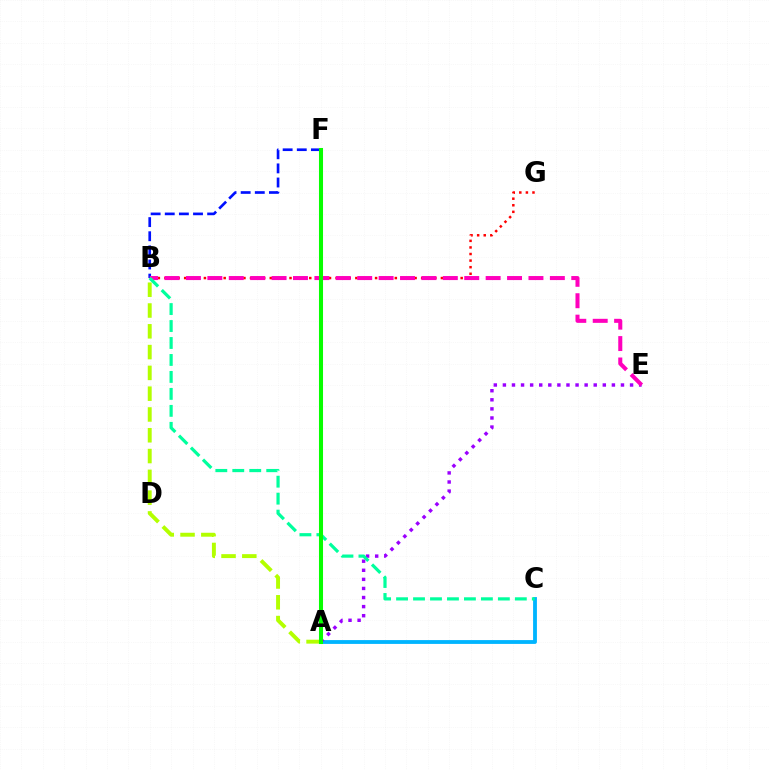{('A', 'C'): [{'color': '#00b5ff', 'line_style': 'solid', 'thickness': 2.75}], ('B', 'F'): [{'color': '#0010ff', 'line_style': 'dashed', 'thickness': 1.92}], ('A', 'B'): [{'color': '#b3ff00', 'line_style': 'dashed', 'thickness': 2.82}], ('A', 'E'): [{'color': '#9b00ff', 'line_style': 'dotted', 'thickness': 2.47}], ('A', 'F'): [{'color': '#ffa500', 'line_style': 'dotted', 'thickness': 1.86}, {'color': '#08ff00', 'line_style': 'solid', 'thickness': 2.92}], ('B', 'G'): [{'color': '#ff0000', 'line_style': 'dotted', 'thickness': 1.79}], ('B', 'E'): [{'color': '#ff00bd', 'line_style': 'dashed', 'thickness': 2.91}], ('B', 'C'): [{'color': '#00ff9d', 'line_style': 'dashed', 'thickness': 2.31}]}